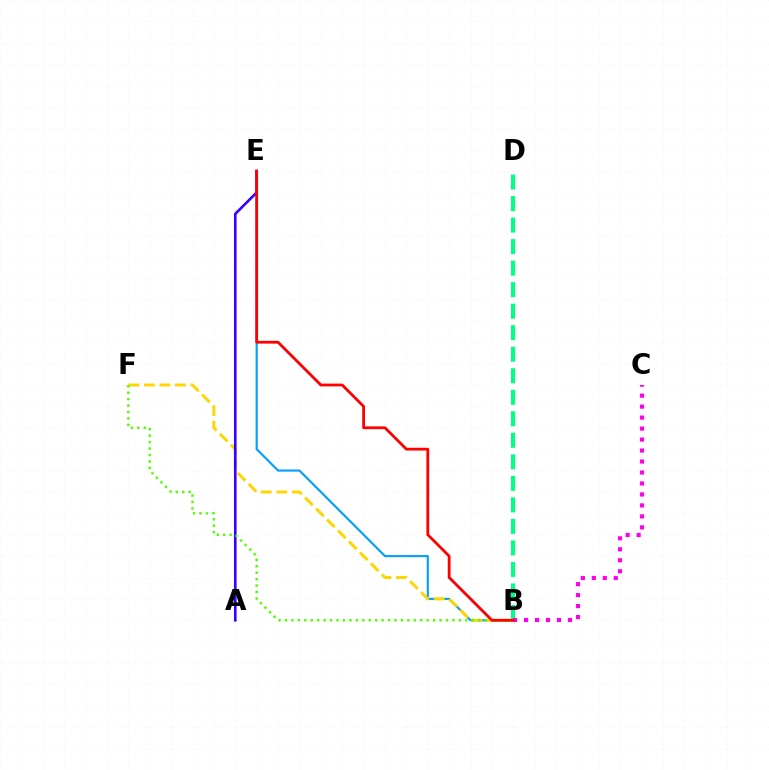{('B', 'E'): [{'color': '#009eff', 'line_style': 'solid', 'thickness': 1.52}, {'color': '#ff0000', 'line_style': 'solid', 'thickness': 2.0}], ('B', 'F'): [{'color': '#ffd500', 'line_style': 'dashed', 'thickness': 2.11}, {'color': '#4fff00', 'line_style': 'dotted', 'thickness': 1.75}], ('B', 'D'): [{'color': '#00ff86', 'line_style': 'dashed', 'thickness': 2.92}], ('A', 'E'): [{'color': '#3700ff', 'line_style': 'solid', 'thickness': 1.9}], ('B', 'C'): [{'color': '#ff00ed', 'line_style': 'dotted', 'thickness': 2.98}]}